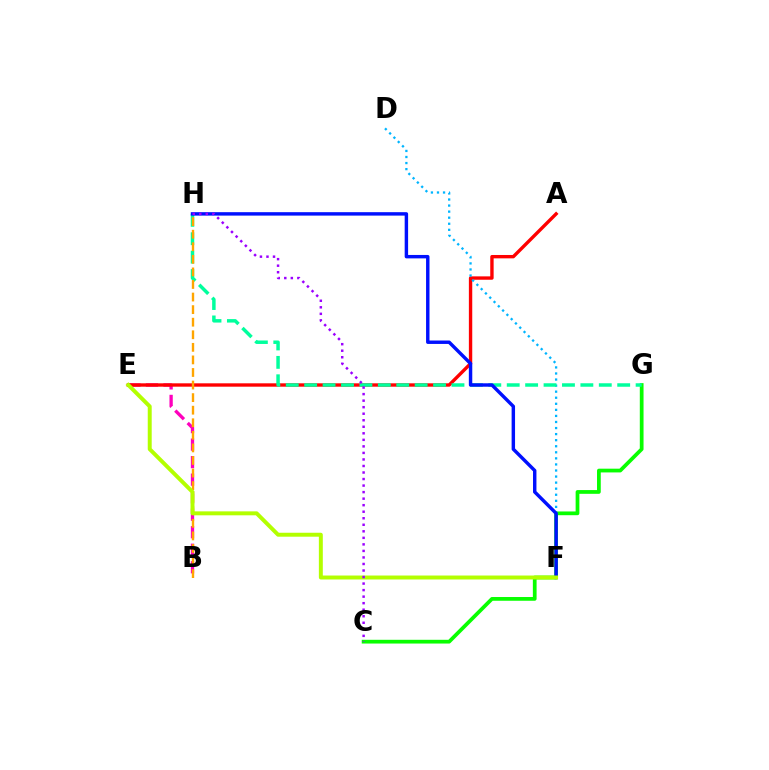{('C', 'G'): [{'color': '#08ff00', 'line_style': 'solid', 'thickness': 2.69}], ('B', 'E'): [{'color': '#ff00bd', 'line_style': 'dashed', 'thickness': 2.38}], ('A', 'E'): [{'color': '#ff0000', 'line_style': 'solid', 'thickness': 2.43}], ('D', 'F'): [{'color': '#00b5ff', 'line_style': 'dotted', 'thickness': 1.65}], ('G', 'H'): [{'color': '#00ff9d', 'line_style': 'dashed', 'thickness': 2.5}], ('B', 'H'): [{'color': '#ffa500', 'line_style': 'dashed', 'thickness': 1.71}], ('F', 'H'): [{'color': '#0010ff', 'line_style': 'solid', 'thickness': 2.47}], ('E', 'F'): [{'color': '#b3ff00', 'line_style': 'solid', 'thickness': 2.85}], ('C', 'H'): [{'color': '#9b00ff', 'line_style': 'dotted', 'thickness': 1.78}]}